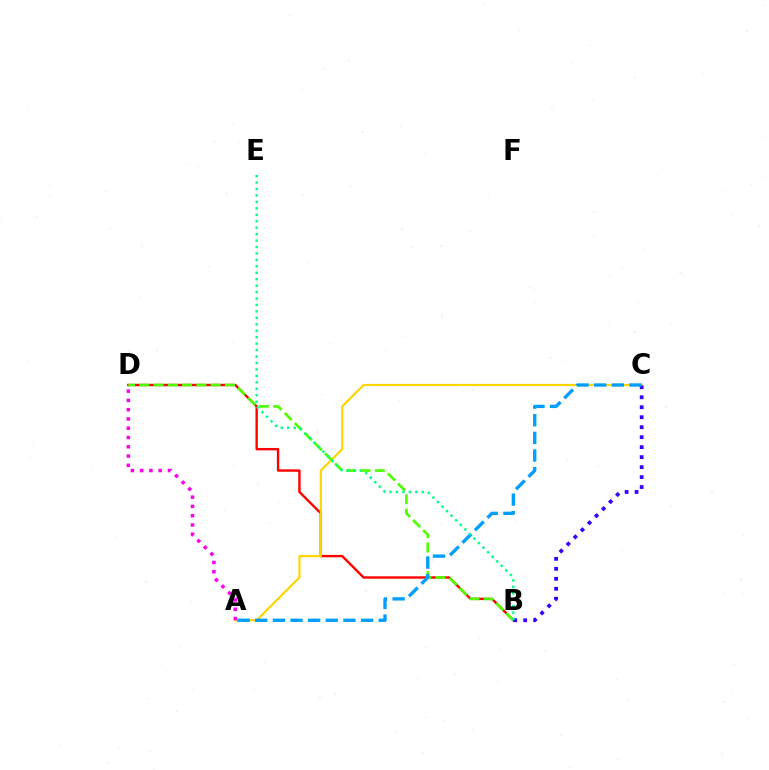{('B', 'D'): [{'color': '#ff0000', 'line_style': 'solid', 'thickness': 1.72}, {'color': '#4fff00', 'line_style': 'dashed', 'thickness': 1.94}], ('A', 'C'): [{'color': '#ffd500', 'line_style': 'solid', 'thickness': 1.57}, {'color': '#009eff', 'line_style': 'dashed', 'thickness': 2.4}], ('B', 'C'): [{'color': '#3700ff', 'line_style': 'dotted', 'thickness': 2.71}], ('B', 'E'): [{'color': '#00ff86', 'line_style': 'dotted', 'thickness': 1.75}], ('A', 'D'): [{'color': '#ff00ed', 'line_style': 'dotted', 'thickness': 2.52}]}